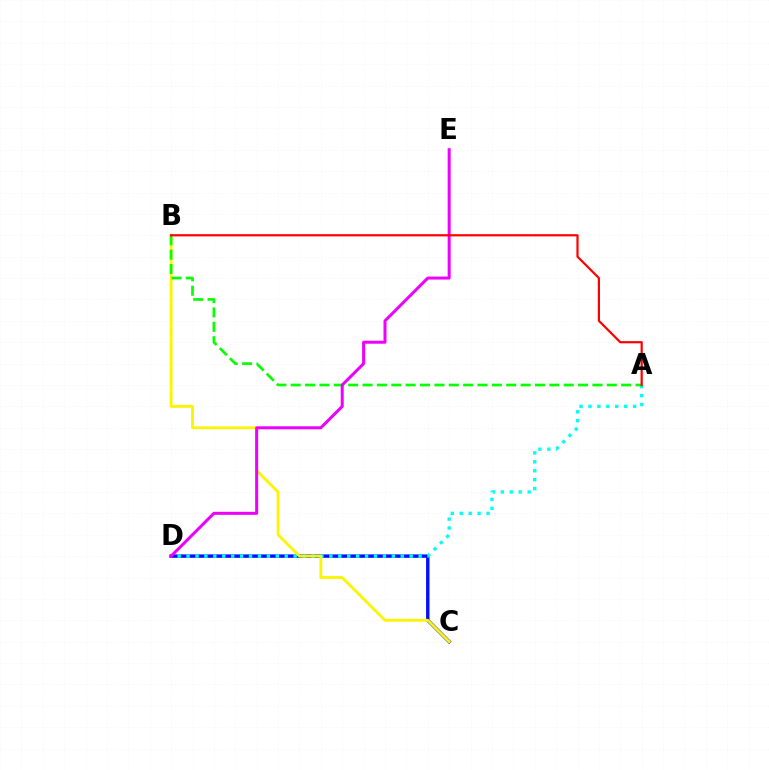{('C', 'D'): [{'color': '#0010ff', 'line_style': 'solid', 'thickness': 2.46}], ('A', 'D'): [{'color': '#00fff6', 'line_style': 'dotted', 'thickness': 2.42}], ('B', 'C'): [{'color': '#fcf500', 'line_style': 'solid', 'thickness': 2.04}], ('A', 'B'): [{'color': '#08ff00', 'line_style': 'dashed', 'thickness': 1.95}, {'color': '#ff0000', 'line_style': 'solid', 'thickness': 1.59}], ('D', 'E'): [{'color': '#ee00ff', 'line_style': 'solid', 'thickness': 2.17}]}